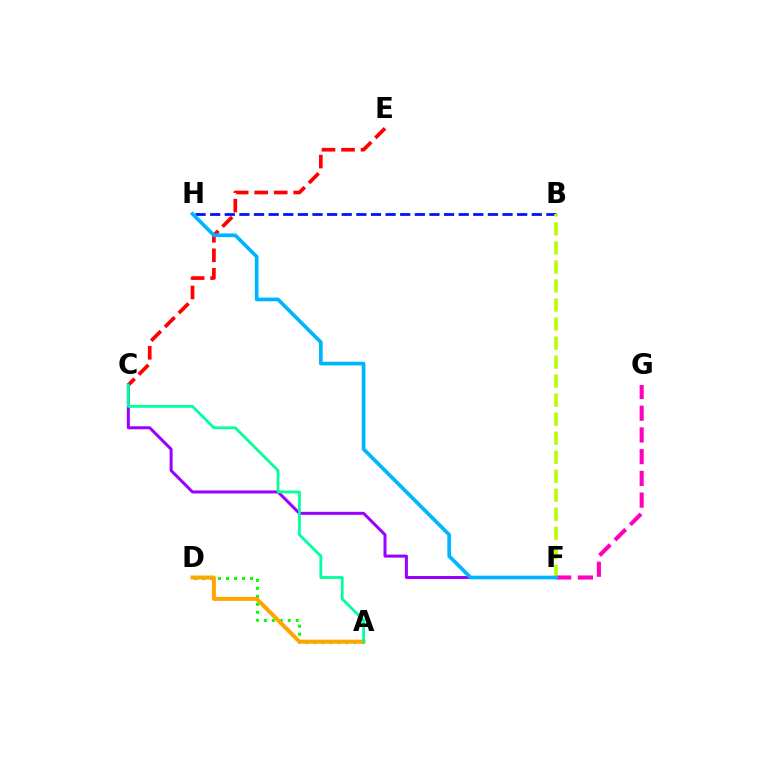{('C', 'E'): [{'color': '#ff0000', 'line_style': 'dashed', 'thickness': 2.65}], ('A', 'D'): [{'color': '#08ff00', 'line_style': 'dotted', 'thickness': 2.17}, {'color': '#ffa500', 'line_style': 'solid', 'thickness': 2.87}], ('F', 'G'): [{'color': '#ff00bd', 'line_style': 'dashed', 'thickness': 2.95}], ('C', 'F'): [{'color': '#9b00ff', 'line_style': 'solid', 'thickness': 2.17}], ('B', 'H'): [{'color': '#0010ff', 'line_style': 'dashed', 'thickness': 1.99}], ('A', 'C'): [{'color': '#00ff9d', 'line_style': 'solid', 'thickness': 2.0}], ('B', 'F'): [{'color': '#b3ff00', 'line_style': 'dashed', 'thickness': 2.58}], ('F', 'H'): [{'color': '#00b5ff', 'line_style': 'solid', 'thickness': 2.65}]}